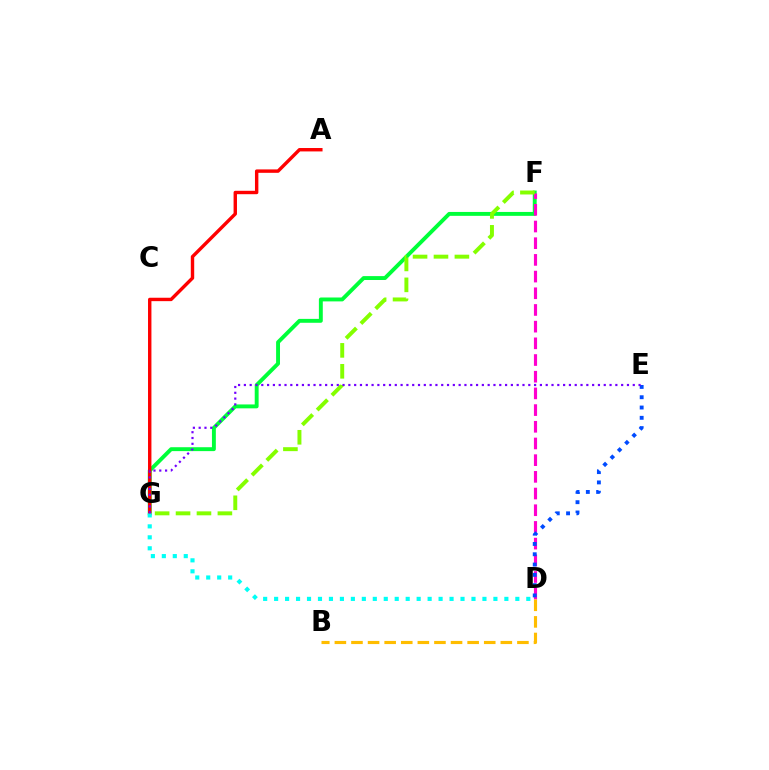{('F', 'G'): [{'color': '#00ff39', 'line_style': 'solid', 'thickness': 2.81}, {'color': '#84ff00', 'line_style': 'dashed', 'thickness': 2.84}], ('D', 'F'): [{'color': '#ff00cf', 'line_style': 'dashed', 'thickness': 2.27}], ('A', 'G'): [{'color': '#ff0000', 'line_style': 'solid', 'thickness': 2.45}], ('D', 'G'): [{'color': '#00fff6', 'line_style': 'dotted', 'thickness': 2.98}], ('B', 'D'): [{'color': '#ffbd00', 'line_style': 'dashed', 'thickness': 2.25}], ('D', 'E'): [{'color': '#004bff', 'line_style': 'dotted', 'thickness': 2.8}], ('E', 'G'): [{'color': '#7200ff', 'line_style': 'dotted', 'thickness': 1.58}]}